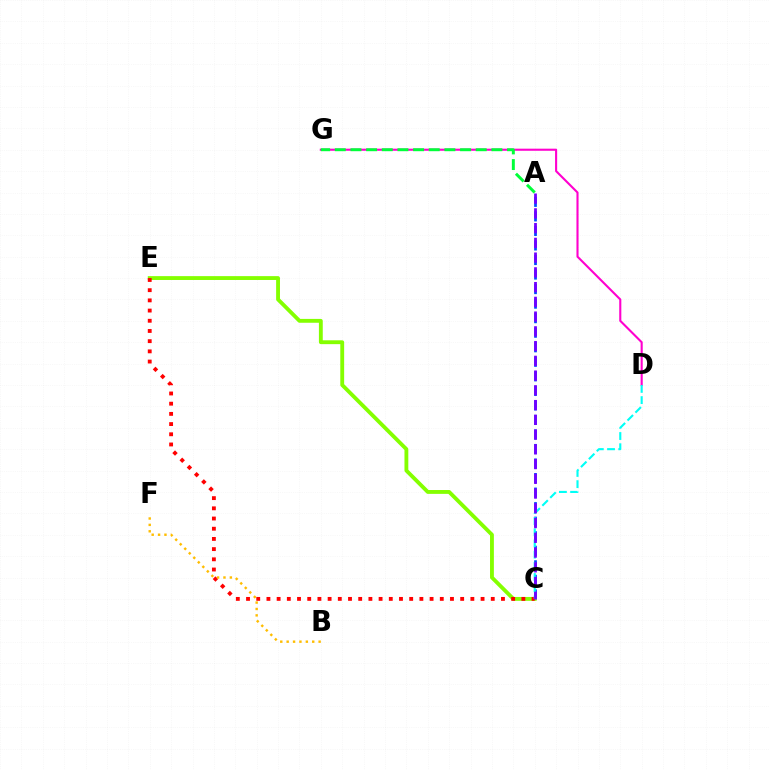{('A', 'C'): [{'color': '#004bff', 'line_style': 'dashed', 'thickness': 1.98}, {'color': '#7200ff', 'line_style': 'dashed', 'thickness': 2.0}], ('C', 'E'): [{'color': '#84ff00', 'line_style': 'solid', 'thickness': 2.77}, {'color': '#ff0000', 'line_style': 'dotted', 'thickness': 2.77}], ('D', 'G'): [{'color': '#ff00cf', 'line_style': 'solid', 'thickness': 1.51}], ('A', 'G'): [{'color': '#00ff39', 'line_style': 'dashed', 'thickness': 2.13}], ('B', 'F'): [{'color': '#ffbd00', 'line_style': 'dotted', 'thickness': 1.74}], ('C', 'D'): [{'color': '#00fff6', 'line_style': 'dashed', 'thickness': 1.52}]}